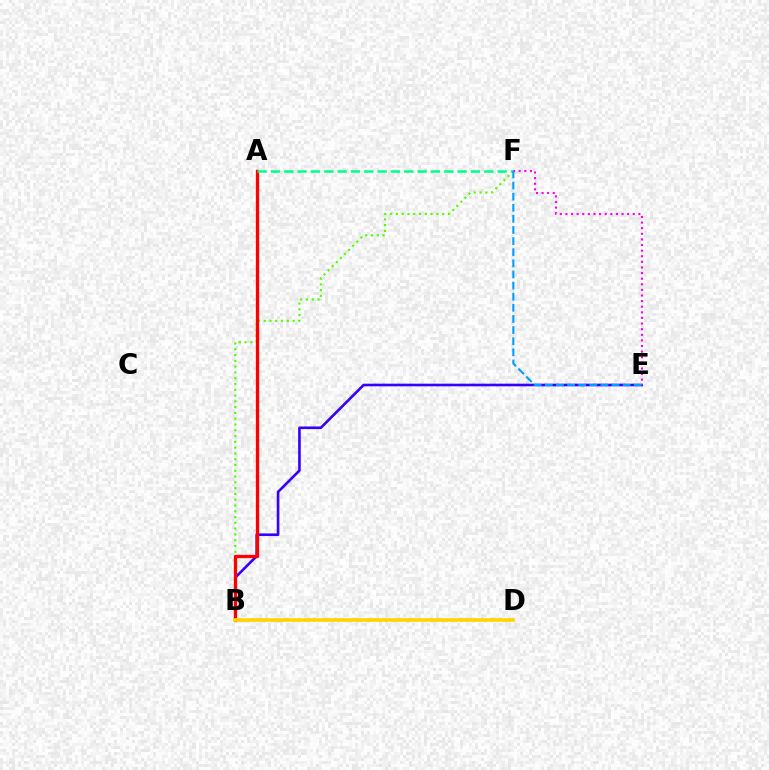{('B', 'F'): [{'color': '#4fff00', 'line_style': 'dotted', 'thickness': 1.57}], ('B', 'E'): [{'color': '#3700ff', 'line_style': 'solid', 'thickness': 1.9}], ('E', 'F'): [{'color': '#ff00ed', 'line_style': 'dotted', 'thickness': 1.52}, {'color': '#009eff', 'line_style': 'dashed', 'thickness': 1.51}], ('A', 'B'): [{'color': '#ff0000', 'line_style': 'solid', 'thickness': 2.36}], ('B', 'D'): [{'color': '#ffd500', 'line_style': 'solid', 'thickness': 2.63}], ('A', 'F'): [{'color': '#00ff86', 'line_style': 'dashed', 'thickness': 1.81}]}